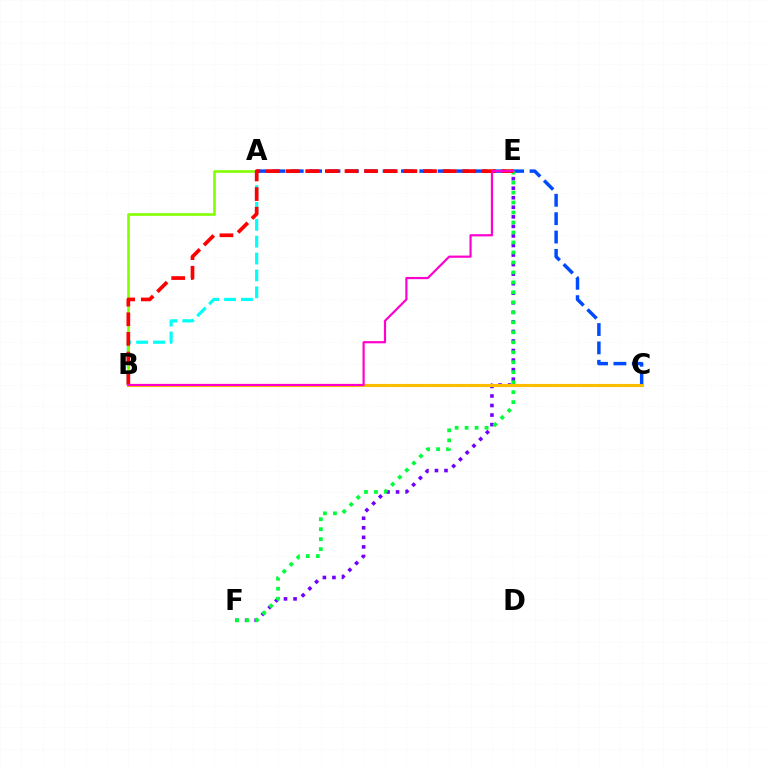{('A', 'C'): [{'color': '#004bff', 'line_style': 'dashed', 'thickness': 2.5}], ('A', 'B'): [{'color': '#00fff6', 'line_style': 'dashed', 'thickness': 2.29}, {'color': '#84ff00', 'line_style': 'solid', 'thickness': 1.89}], ('E', 'F'): [{'color': '#7200ff', 'line_style': 'dotted', 'thickness': 2.59}, {'color': '#00ff39', 'line_style': 'dotted', 'thickness': 2.71}], ('B', 'E'): [{'color': '#ff0000', 'line_style': 'dashed', 'thickness': 2.67}, {'color': '#ff00cf', 'line_style': 'solid', 'thickness': 1.58}], ('B', 'C'): [{'color': '#ffbd00', 'line_style': 'solid', 'thickness': 2.23}]}